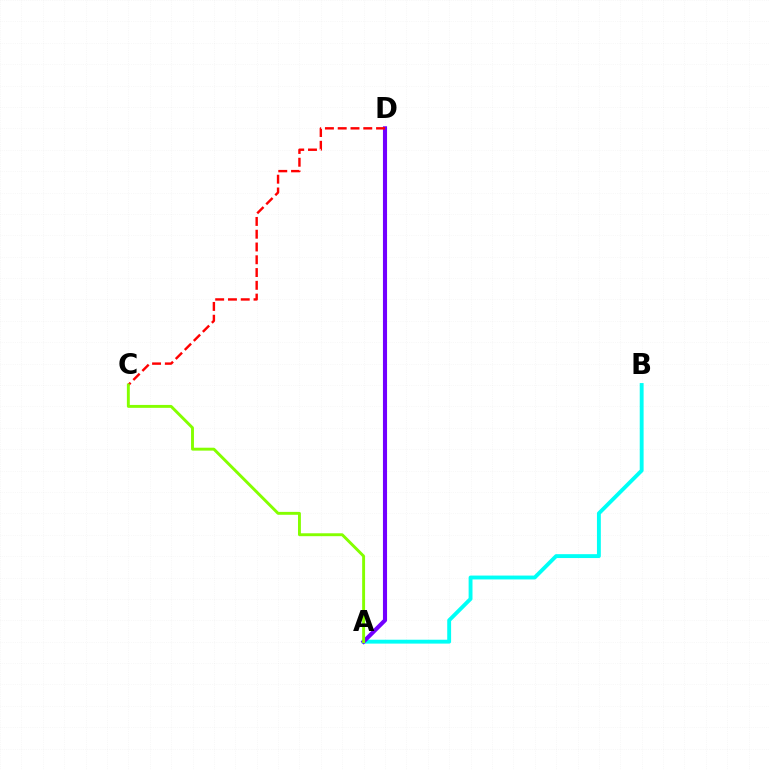{('A', 'B'): [{'color': '#00fff6', 'line_style': 'solid', 'thickness': 2.79}], ('A', 'D'): [{'color': '#7200ff', 'line_style': 'solid', 'thickness': 2.95}], ('C', 'D'): [{'color': '#ff0000', 'line_style': 'dashed', 'thickness': 1.74}], ('A', 'C'): [{'color': '#84ff00', 'line_style': 'solid', 'thickness': 2.09}]}